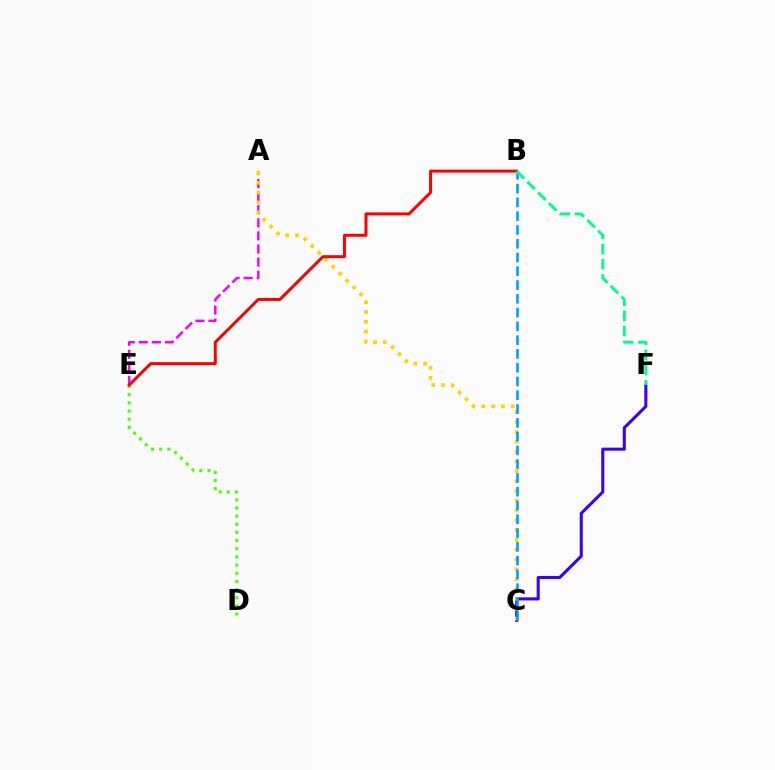{('A', 'E'): [{'color': '#ff00ed', 'line_style': 'dashed', 'thickness': 1.78}], ('D', 'E'): [{'color': '#4fff00', 'line_style': 'dotted', 'thickness': 2.22}], ('C', 'F'): [{'color': '#3700ff', 'line_style': 'solid', 'thickness': 2.2}], ('A', 'C'): [{'color': '#ffd500', 'line_style': 'dotted', 'thickness': 2.67}], ('B', 'E'): [{'color': '#ff0000', 'line_style': 'solid', 'thickness': 2.13}], ('B', 'C'): [{'color': '#009eff', 'line_style': 'dashed', 'thickness': 1.87}], ('B', 'F'): [{'color': '#00ff86', 'line_style': 'dashed', 'thickness': 2.06}]}